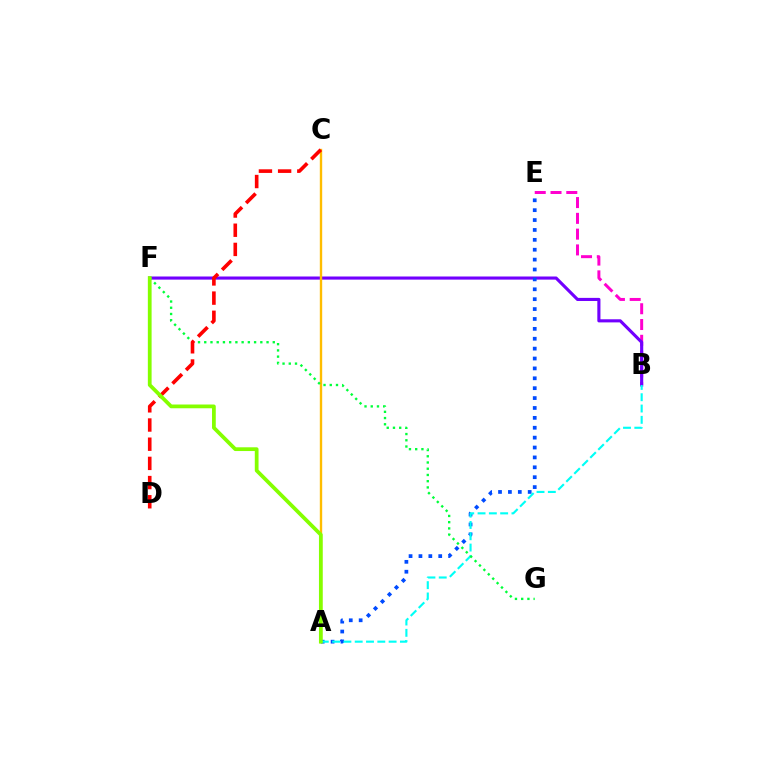{('B', 'E'): [{'color': '#ff00cf', 'line_style': 'dashed', 'thickness': 2.14}], ('B', 'F'): [{'color': '#7200ff', 'line_style': 'solid', 'thickness': 2.25}], ('A', 'C'): [{'color': '#ffbd00', 'line_style': 'solid', 'thickness': 1.71}], ('A', 'E'): [{'color': '#004bff', 'line_style': 'dotted', 'thickness': 2.69}], ('A', 'B'): [{'color': '#00fff6', 'line_style': 'dashed', 'thickness': 1.54}], ('F', 'G'): [{'color': '#00ff39', 'line_style': 'dotted', 'thickness': 1.69}], ('C', 'D'): [{'color': '#ff0000', 'line_style': 'dashed', 'thickness': 2.61}], ('A', 'F'): [{'color': '#84ff00', 'line_style': 'solid', 'thickness': 2.7}]}